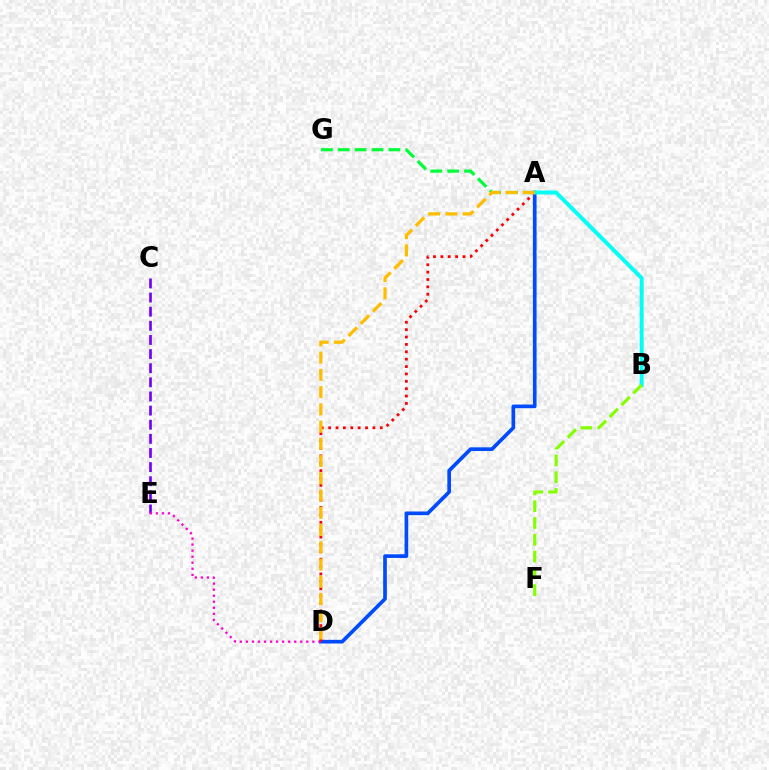{('A', 'G'): [{'color': '#00ff39', 'line_style': 'dashed', 'thickness': 2.3}], ('A', 'D'): [{'color': '#004bff', 'line_style': 'solid', 'thickness': 2.65}, {'color': '#ff0000', 'line_style': 'dotted', 'thickness': 2.0}, {'color': '#ffbd00', 'line_style': 'dashed', 'thickness': 2.34}], ('A', 'B'): [{'color': '#00fff6', 'line_style': 'solid', 'thickness': 2.83}], ('C', 'E'): [{'color': '#7200ff', 'line_style': 'dashed', 'thickness': 1.92}], ('B', 'F'): [{'color': '#84ff00', 'line_style': 'dashed', 'thickness': 2.28}], ('D', 'E'): [{'color': '#ff00cf', 'line_style': 'dotted', 'thickness': 1.64}]}